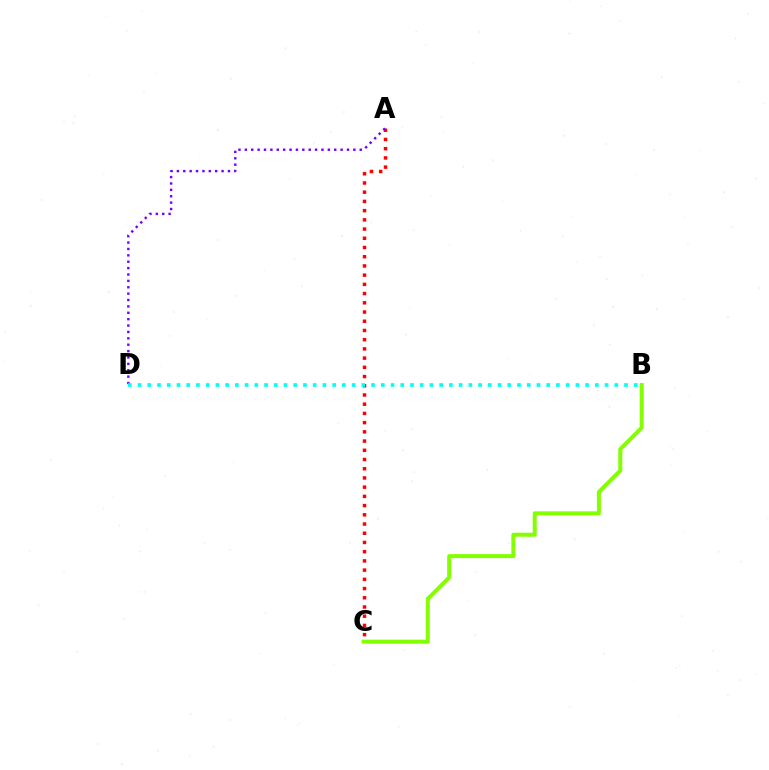{('A', 'C'): [{'color': '#ff0000', 'line_style': 'dotted', 'thickness': 2.5}], ('A', 'D'): [{'color': '#7200ff', 'line_style': 'dotted', 'thickness': 1.73}], ('B', 'D'): [{'color': '#00fff6', 'line_style': 'dotted', 'thickness': 2.64}], ('B', 'C'): [{'color': '#84ff00', 'line_style': 'solid', 'thickness': 2.88}]}